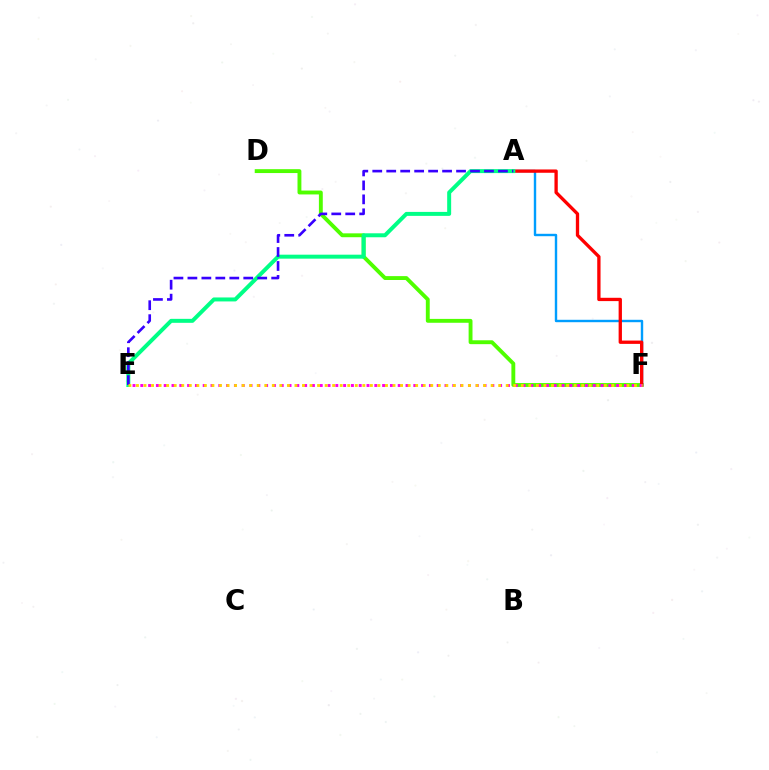{('D', 'F'): [{'color': '#4fff00', 'line_style': 'solid', 'thickness': 2.79}], ('A', 'F'): [{'color': '#009eff', 'line_style': 'solid', 'thickness': 1.73}, {'color': '#ff0000', 'line_style': 'solid', 'thickness': 2.38}], ('A', 'E'): [{'color': '#00ff86', 'line_style': 'solid', 'thickness': 2.86}, {'color': '#3700ff', 'line_style': 'dashed', 'thickness': 1.9}], ('E', 'F'): [{'color': '#ff00ed', 'line_style': 'dotted', 'thickness': 2.12}, {'color': '#ffd500', 'line_style': 'dotted', 'thickness': 2.05}]}